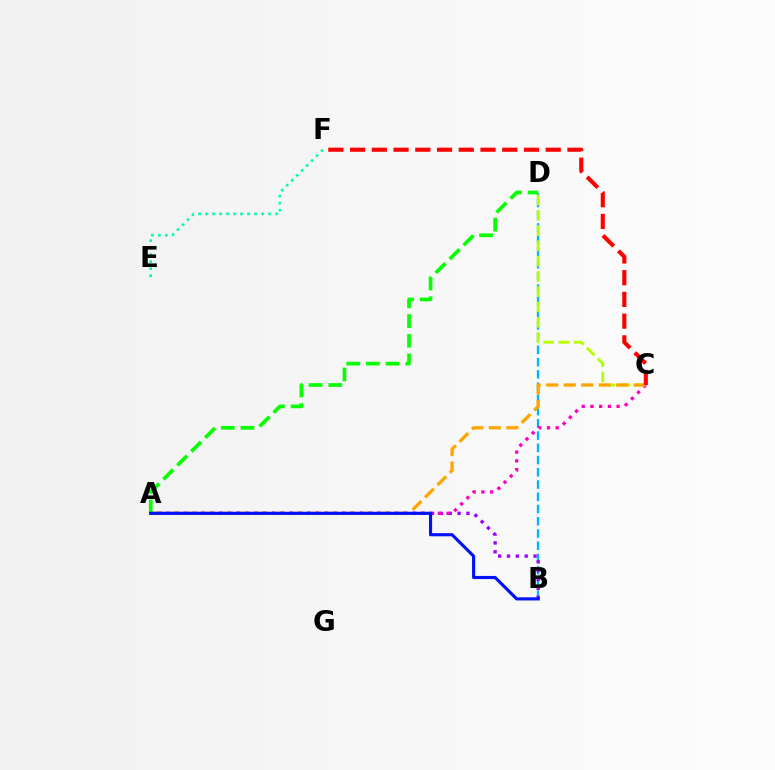{('E', 'F'): [{'color': '#00ff9d', 'line_style': 'dotted', 'thickness': 1.9}], ('B', 'D'): [{'color': '#00b5ff', 'line_style': 'dashed', 'thickness': 1.66}], ('A', 'B'): [{'color': '#9b00ff', 'line_style': 'dotted', 'thickness': 2.4}, {'color': '#0010ff', 'line_style': 'solid', 'thickness': 2.25}], ('C', 'D'): [{'color': '#b3ff00', 'line_style': 'dashed', 'thickness': 2.07}], ('A', 'C'): [{'color': '#ff00bd', 'line_style': 'dotted', 'thickness': 2.37}, {'color': '#ffa500', 'line_style': 'dashed', 'thickness': 2.38}], ('A', 'D'): [{'color': '#08ff00', 'line_style': 'dashed', 'thickness': 2.67}], ('C', 'F'): [{'color': '#ff0000', 'line_style': 'dashed', 'thickness': 2.95}]}